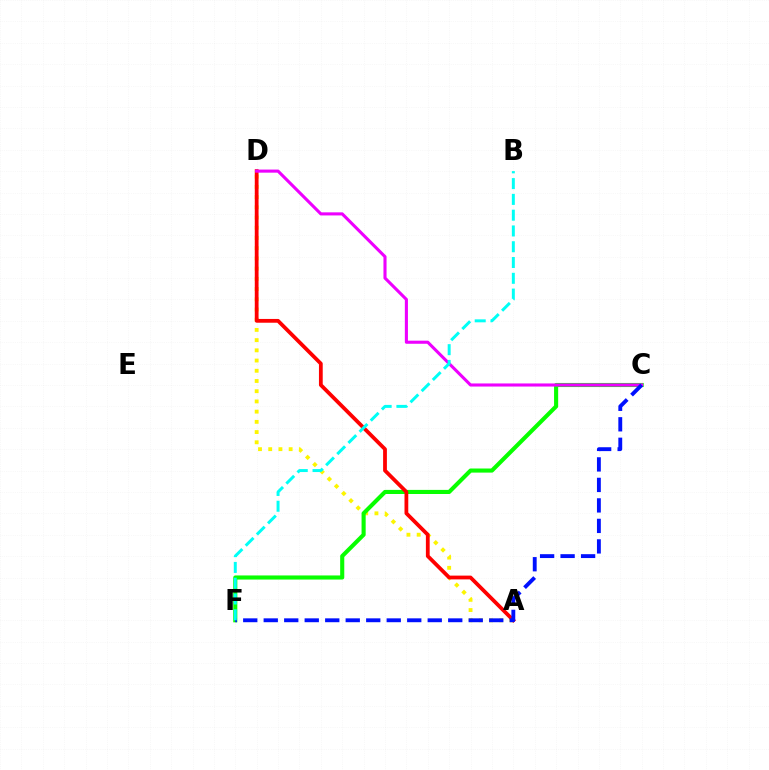{('A', 'D'): [{'color': '#fcf500', 'line_style': 'dotted', 'thickness': 2.78}, {'color': '#ff0000', 'line_style': 'solid', 'thickness': 2.72}], ('C', 'F'): [{'color': '#08ff00', 'line_style': 'solid', 'thickness': 2.95}, {'color': '#0010ff', 'line_style': 'dashed', 'thickness': 2.78}], ('C', 'D'): [{'color': '#ee00ff', 'line_style': 'solid', 'thickness': 2.23}], ('B', 'F'): [{'color': '#00fff6', 'line_style': 'dashed', 'thickness': 2.14}]}